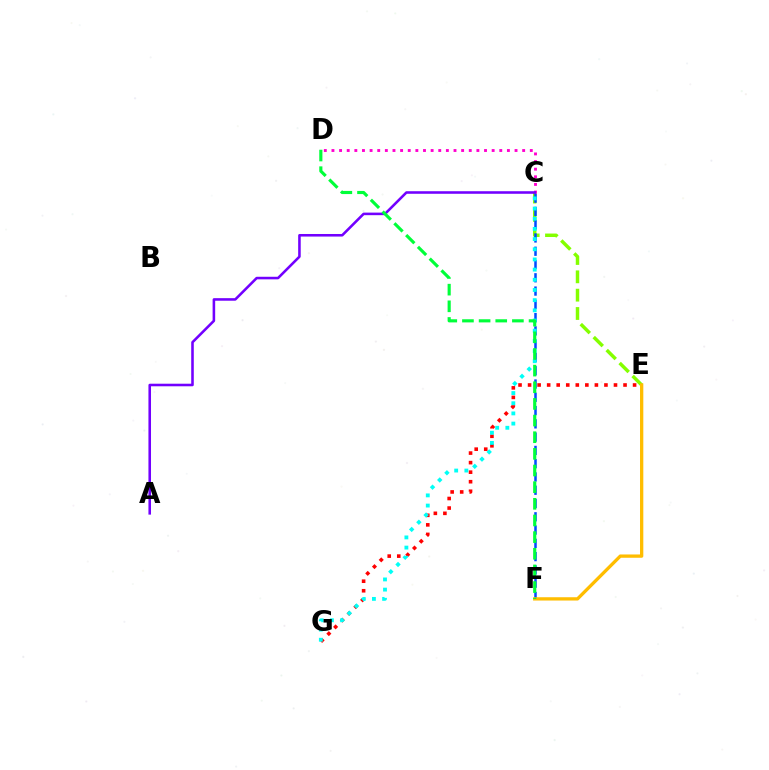{('C', 'E'): [{'color': '#84ff00', 'line_style': 'dashed', 'thickness': 2.49}], ('C', 'F'): [{'color': '#004bff', 'line_style': 'dashed', 'thickness': 1.8}], ('E', 'G'): [{'color': '#ff0000', 'line_style': 'dotted', 'thickness': 2.59}], ('C', 'G'): [{'color': '#00fff6', 'line_style': 'dotted', 'thickness': 2.77}], ('E', 'F'): [{'color': '#ffbd00', 'line_style': 'solid', 'thickness': 2.38}], ('C', 'D'): [{'color': '#ff00cf', 'line_style': 'dotted', 'thickness': 2.07}], ('A', 'C'): [{'color': '#7200ff', 'line_style': 'solid', 'thickness': 1.85}], ('D', 'F'): [{'color': '#00ff39', 'line_style': 'dashed', 'thickness': 2.26}]}